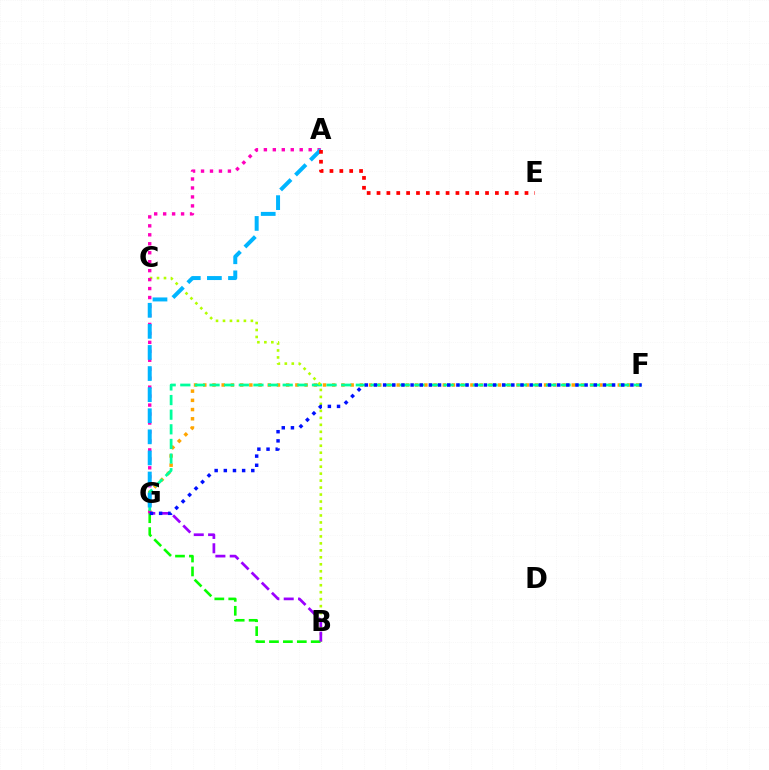{('F', 'G'): [{'color': '#ffa500', 'line_style': 'dotted', 'thickness': 2.5}, {'color': '#00ff9d', 'line_style': 'dashed', 'thickness': 1.99}, {'color': '#0010ff', 'line_style': 'dotted', 'thickness': 2.49}], ('B', 'C'): [{'color': '#b3ff00', 'line_style': 'dotted', 'thickness': 1.89}], ('A', 'G'): [{'color': '#ff00bd', 'line_style': 'dotted', 'thickness': 2.43}, {'color': '#00b5ff', 'line_style': 'dashed', 'thickness': 2.87}], ('B', 'G'): [{'color': '#08ff00', 'line_style': 'dashed', 'thickness': 1.89}, {'color': '#9b00ff', 'line_style': 'dashed', 'thickness': 1.95}], ('A', 'E'): [{'color': '#ff0000', 'line_style': 'dotted', 'thickness': 2.68}]}